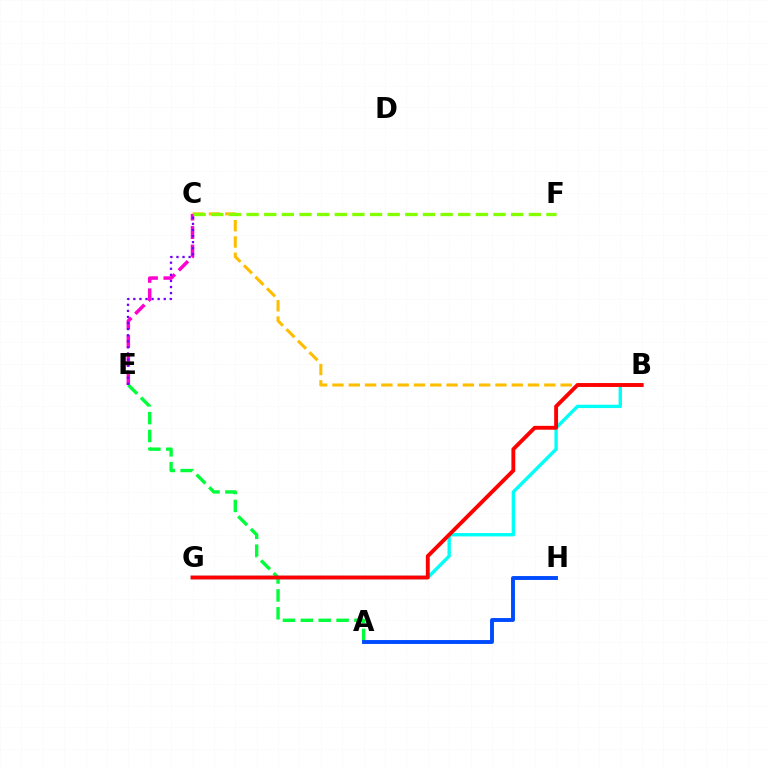{('A', 'E'): [{'color': '#00ff39', 'line_style': 'dashed', 'thickness': 2.43}], ('B', 'G'): [{'color': '#00fff6', 'line_style': 'solid', 'thickness': 2.42}, {'color': '#ff0000', 'line_style': 'solid', 'thickness': 2.79}], ('B', 'C'): [{'color': '#ffbd00', 'line_style': 'dashed', 'thickness': 2.21}], ('C', 'E'): [{'color': '#ff00cf', 'line_style': 'dashed', 'thickness': 2.51}, {'color': '#7200ff', 'line_style': 'dotted', 'thickness': 1.65}], ('C', 'F'): [{'color': '#84ff00', 'line_style': 'dashed', 'thickness': 2.4}], ('A', 'H'): [{'color': '#004bff', 'line_style': 'solid', 'thickness': 2.8}]}